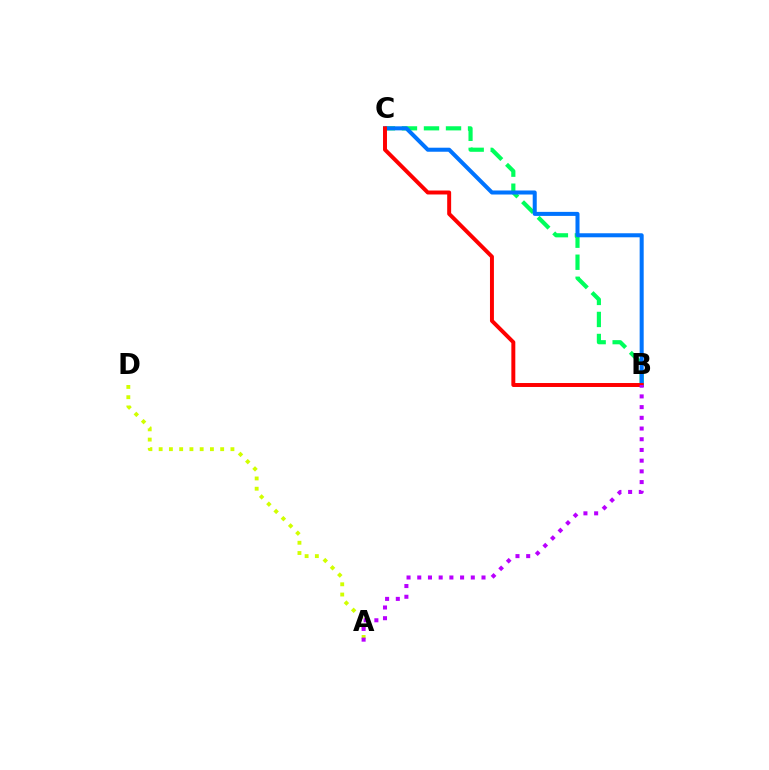{('A', 'D'): [{'color': '#d1ff00', 'line_style': 'dotted', 'thickness': 2.79}], ('B', 'C'): [{'color': '#00ff5c', 'line_style': 'dashed', 'thickness': 2.99}, {'color': '#0074ff', 'line_style': 'solid', 'thickness': 2.9}, {'color': '#ff0000', 'line_style': 'solid', 'thickness': 2.84}], ('A', 'B'): [{'color': '#b900ff', 'line_style': 'dotted', 'thickness': 2.91}]}